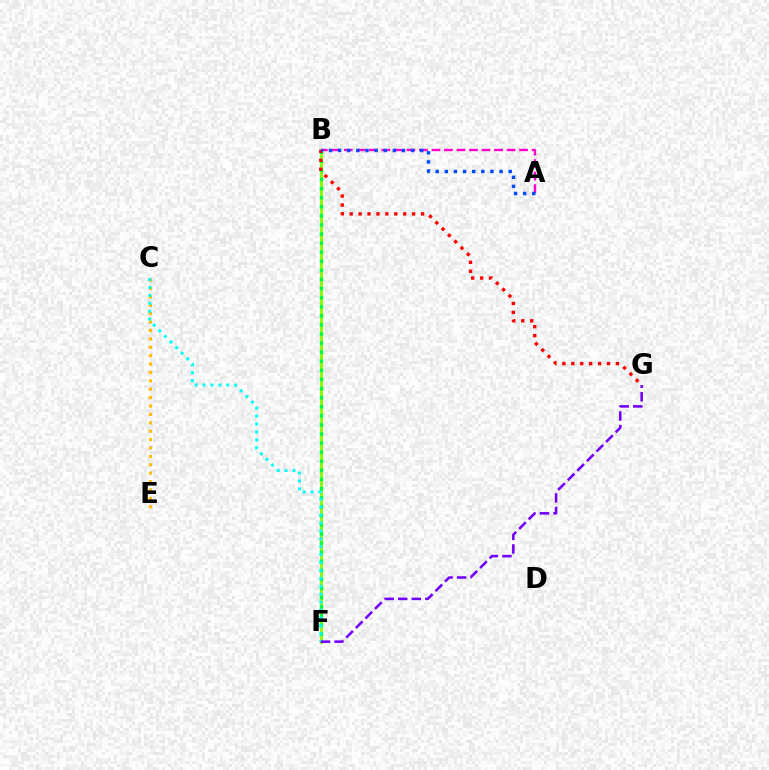{('B', 'F'): [{'color': '#84ff00', 'line_style': 'solid', 'thickness': 2.04}, {'color': '#00ff39', 'line_style': 'dotted', 'thickness': 2.47}], ('A', 'B'): [{'color': '#ff00cf', 'line_style': 'dashed', 'thickness': 1.7}, {'color': '#004bff', 'line_style': 'dotted', 'thickness': 2.48}], ('C', 'E'): [{'color': '#ffbd00', 'line_style': 'dotted', 'thickness': 2.28}], ('B', 'G'): [{'color': '#ff0000', 'line_style': 'dotted', 'thickness': 2.42}], ('C', 'F'): [{'color': '#00fff6', 'line_style': 'dotted', 'thickness': 2.15}], ('F', 'G'): [{'color': '#7200ff', 'line_style': 'dashed', 'thickness': 1.84}]}